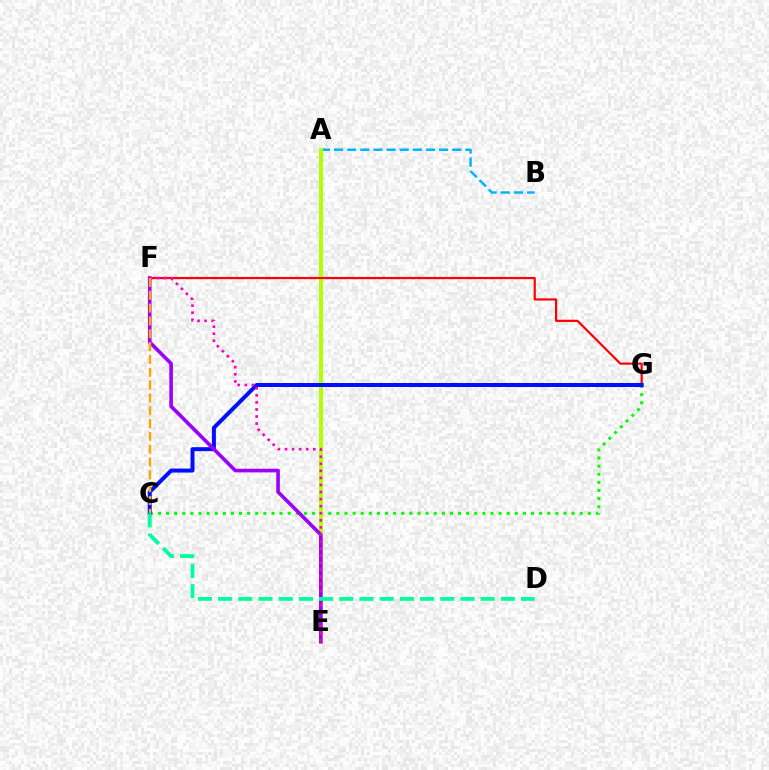{('C', 'G'): [{'color': '#08ff00', 'line_style': 'dotted', 'thickness': 2.2}, {'color': '#0010ff', 'line_style': 'solid', 'thickness': 2.87}], ('A', 'B'): [{'color': '#00b5ff', 'line_style': 'dashed', 'thickness': 1.78}], ('A', 'E'): [{'color': '#b3ff00', 'line_style': 'solid', 'thickness': 2.82}], ('F', 'G'): [{'color': '#ff0000', 'line_style': 'solid', 'thickness': 1.58}], ('E', 'F'): [{'color': '#9b00ff', 'line_style': 'solid', 'thickness': 2.61}, {'color': '#ff00bd', 'line_style': 'dotted', 'thickness': 1.92}], ('C', 'D'): [{'color': '#00ff9d', 'line_style': 'dashed', 'thickness': 2.74}], ('C', 'F'): [{'color': '#ffa500', 'line_style': 'dashed', 'thickness': 1.74}]}